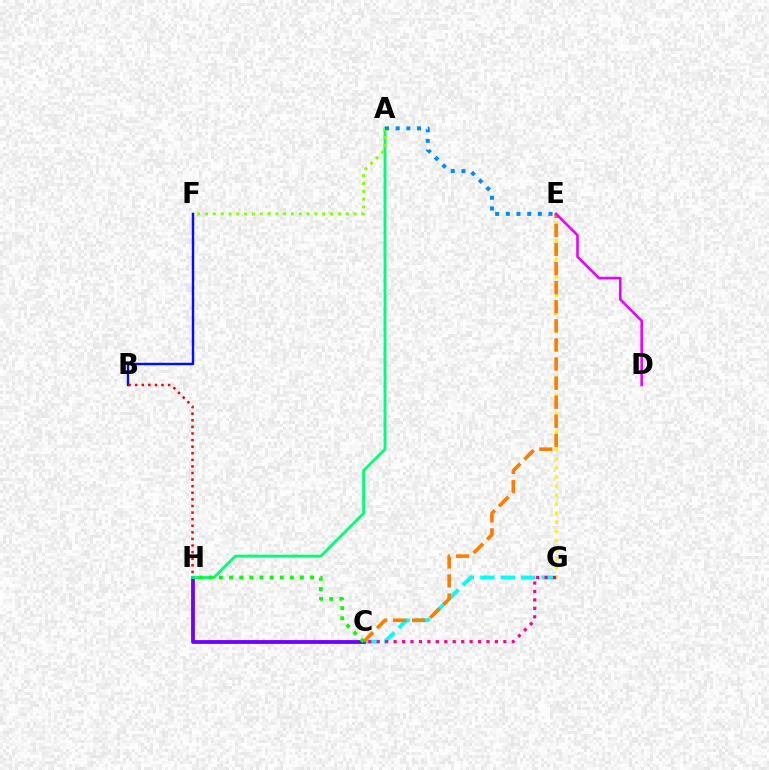{('C', 'G'): [{'color': '#00fff6', 'line_style': 'dashed', 'thickness': 2.78}, {'color': '#ff0094', 'line_style': 'dotted', 'thickness': 2.29}], ('E', 'G'): [{'color': '#fcf500', 'line_style': 'dotted', 'thickness': 2.47}], ('C', 'H'): [{'color': '#7200ff', 'line_style': 'solid', 'thickness': 2.74}, {'color': '#08ff00', 'line_style': 'dotted', 'thickness': 2.75}], ('A', 'H'): [{'color': '#00ff74', 'line_style': 'solid', 'thickness': 2.04}], ('C', 'E'): [{'color': '#ff7c00', 'line_style': 'dashed', 'thickness': 2.59}], ('B', 'F'): [{'color': '#0010ff', 'line_style': 'solid', 'thickness': 1.76}], ('B', 'H'): [{'color': '#ff0000', 'line_style': 'dotted', 'thickness': 1.79}], ('D', 'E'): [{'color': '#ee00ff', 'line_style': 'solid', 'thickness': 1.88}], ('A', 'F'): [{'color': '#84ff00', 'line_style': 'dotted', 'thickness': 2.12}], ('A', 'E'): [{'color': '#008cff', 'line_style': 'dotted', 'thickness': 2.9}]}